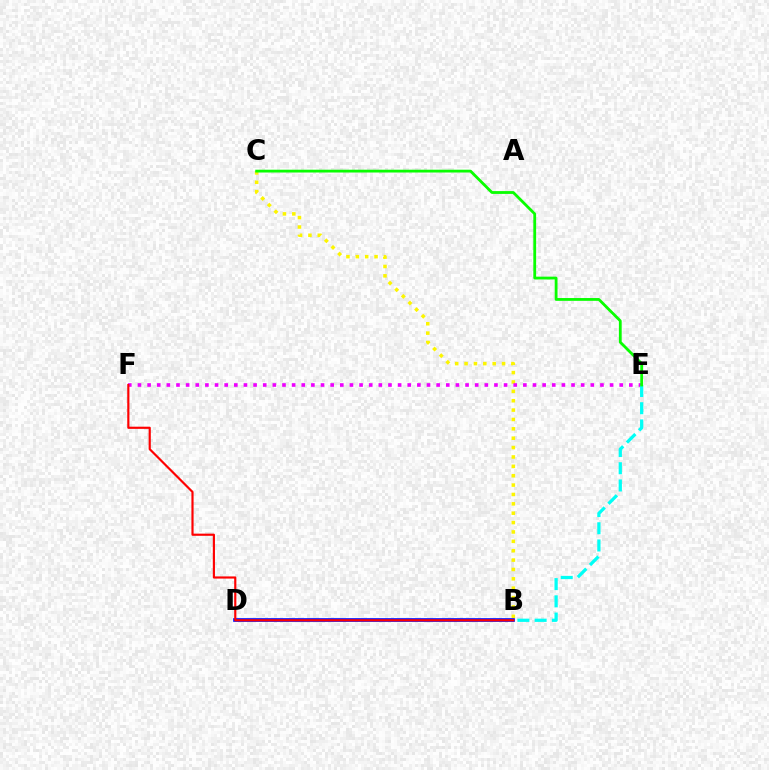{('B', 'C'): [{'color': '#fcf500', 'line_style': 'dotted', 'thickness': 2.55}], ('E', 'F'): [{'color': '#ee00ff', 'line_style': 'dotted', 'thickness': 2.62}], ('B', 'E'): [{'color': '#00fff6', 'line_style': 'dashed', 'thickness': 2.34}], ('B', 'D'): [{'color': '#0010ff', 'line_style': 'solid', 'thickness': 2.64}], ('B', 'F'): [{'color': '#ff0000', 'line_style': 'solid', 'thickness': 1.56}], ('C', 'E'): [{'color': '#08ff00', 'line_style': 'solid', 'thickness': 2.02}]}